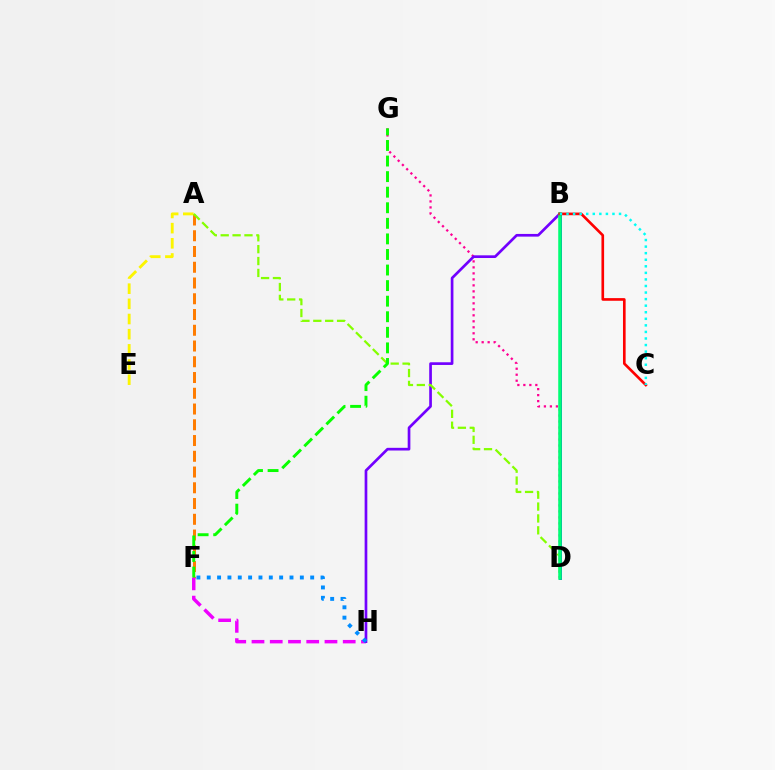{('D', 'G'): [{'color': '#ff0094', 'line_style': 'dotted', 'thickness': 1.63}], ('A', 'F'): [{'color': '#ff7c00', 'line_style': 'dashed', 'thickness': 2.14}], ('F', 'H'): [{'color': '#ee00ff', 'line_style': 'dashed', 'thickness': 2.48}, {'color': '#008cff', 'line_style': 'dotted', 'thickness': 2.81}], ('B', 'D'): [{'color': '#0010ff', 'line_style': 'solid', 'thickness': 2.0}, {'color': '#00ff74', 'line_style': 'solid', 'thickness': 2.54}], ('B', 'H'): [{'color': '#7200ff', 'line_style': 'solid', 'thickness': 1.93}], ('A', 'E'): [{'color': '#fcf500', 'line_style': 'dashed', 'thickness': 2.06}], ('A', 'D'): [{'color': '#84ff00', 'line_style': 'dashed', 'thickness': 1.61}], ('F', 'G'): [{'color': '#08ff00', 'line_style': 'dashed', 'thickness': 2.12}], ('B', 'C'): [{'color': '#ff0000', 'line_style': 'solid', 'thickness': 1.91}, {'color': '#00fff6', 'line_style': 'dotted', 'thickness': 1.78}]}